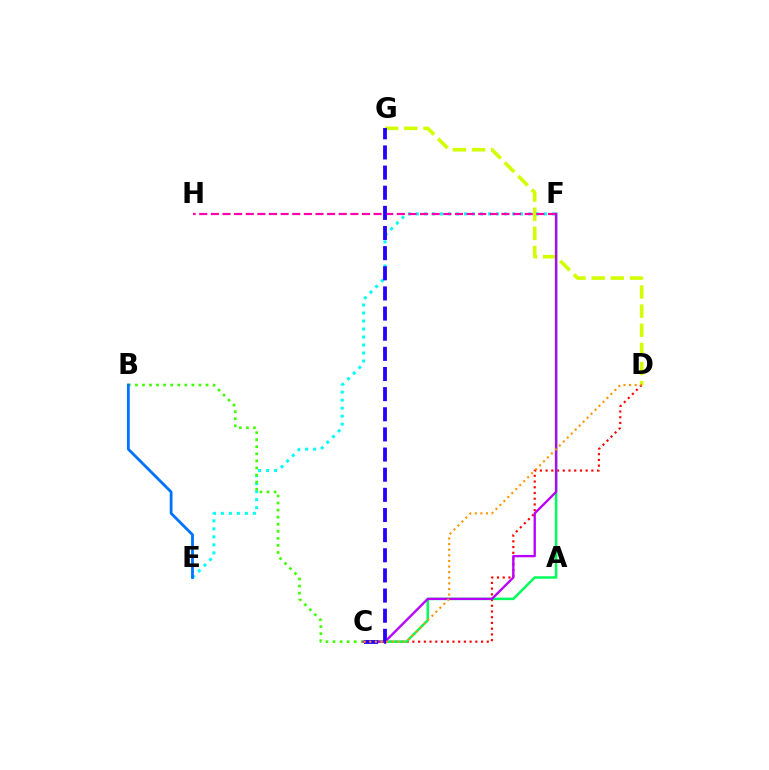{('D', 'G'): [{'color': '#d1ff00', 'line_style': 'dashed', 'thickness': 2.6}], ('C', 'D'): [{'color': '#ff0000', 'line_style': 'dotted', 'thickness': 1.55}, {'color': '#ff9400', 'line_style': 'dotted', 'thickness': 1.52}], ('E', 'F'): [{'color': '#00fff6', 'line_style': 'dotted', 'thickness': 2.17}], ('C', 'F'): [{'color': '#00ff5c', 'line_style': 'solid', 'thickness': 1.81}, {'color': '#b900ff', 'line_style': 'solid', 'thickness': 1.68}], ('B', 'C'): [{'color': '#3dff00', 'line_style': 'dotted', 'thickness': 1.92}], ('F', 'H'): [{'color': '#ff00ac', 'line_style': 'dashed', 'thickness': 1.58}], ('B', 'E'): [{'color': '#0074ff', 'line_style': 'solid', 'thickness': 2.02}], ('C', 'G'): [{'color': '#2500ff', 'line_style': 'dashed', 'thickness': 2.74}]}